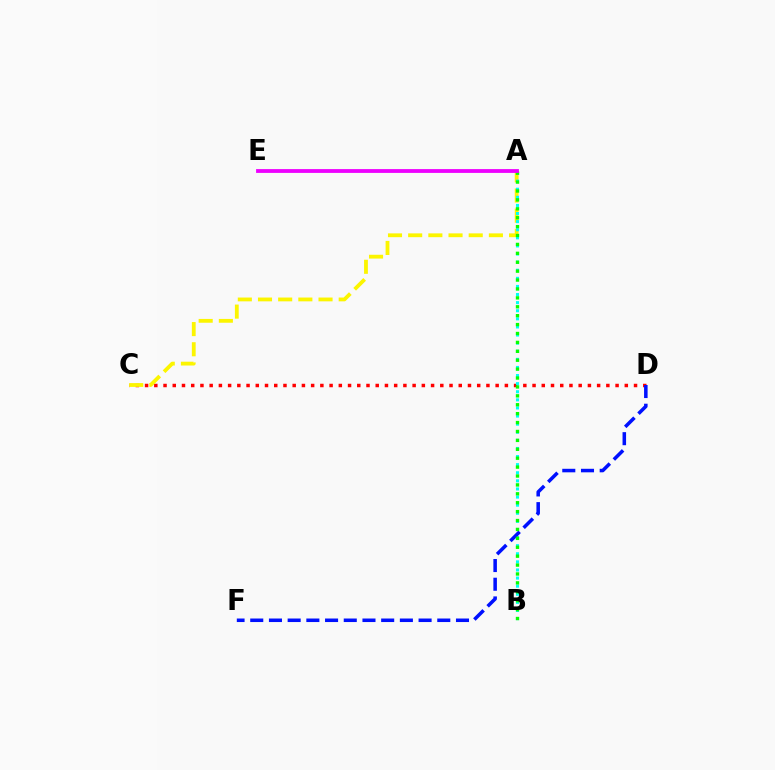{('C', 'D'): [{'color': '#ff0000', 'line_style': 'dotted', 'thickness': 2.51}], ('A', 'C'): [{'color': '#fcf500', 'line_style': 'dashed', 'thickness': 2.74}], ('A', 'B'): [{'color': '#00fff6', 'line_style': 'dotted', 'thickness': 2.2}, {'color': '#08ff00', 'line_style': 'dotted', 'thickness': 2.42}], ('D', 'F'): [{'color': '#0010ff', 'line_style': 'dashed', 'thickness': 2.54}], ('A', 'E'): [{'color': '#ee00ff', 'line_style': 'solid', 'thickness': 2.75}]}